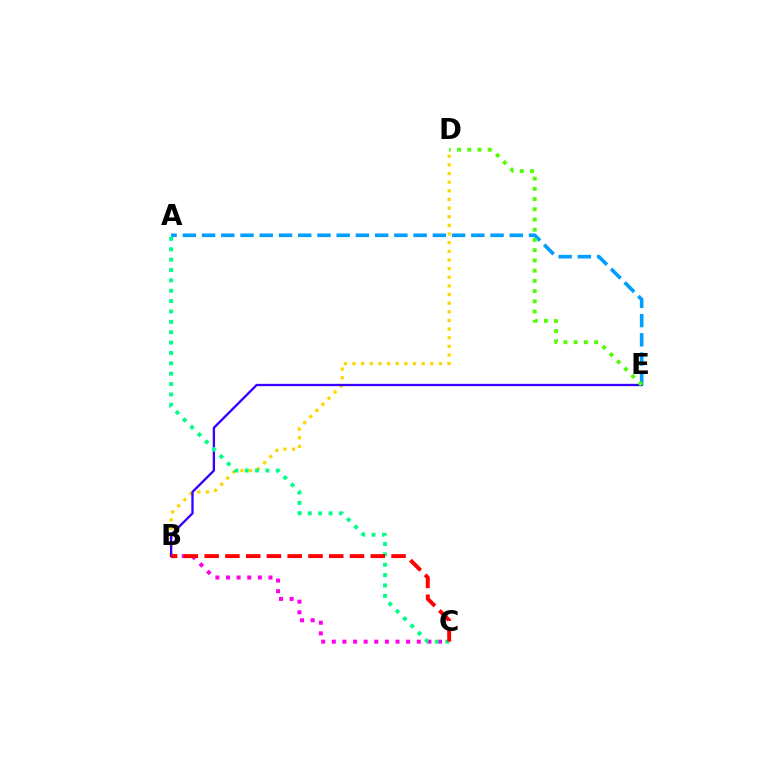{('B', 'D'): [{'color': '#ffd500', 'line_style': 'dotted', 'thickness': 2.35}], ('B', 'C'): [{'color': '#ff00ed', 'line_style': 'dotted', 'thickness': 2.89}, {'color': '#ff0000', 'line_style': 'dashed', 'thickness': 2.82}], ('B', 'E'): [{'color': '#3700ff', 'line_style': 'solid', 'thickness': 1.67}], ('A', 'C'): [{'color': '#00ff86', 'line_style': 'dotted', 'thickness': 2.82}], ('A', 'E'): [{'color': '#009eff', 'line_style': 'dashed', 'thickness': 2.61}], ('D', 'E'): [{'color': '#4fff00', 'line_style': 'dotted', 'thickness': 2.78}]}